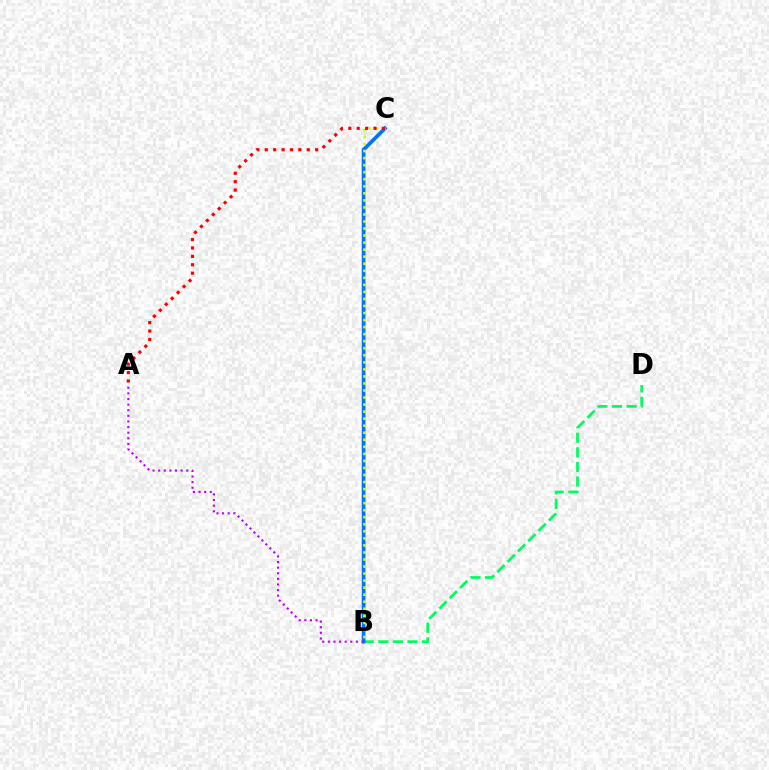{('B', 'D'): [{'color': '#00ff5c', 'line_style': 'dashed', 'thickness': 1.98}], ('B', 'C'): [{'color': '#0074ff', 'line_style': 'solid', 'thickness': 2.68}, {'color': '#d1ff00', 'line_style': 'dotted', 'thickness': 1.91}], ('A', 'C'): [{'color': '#ff0000', 'line_style': 'dotted', 'thickness': 2.28}], ('A', 'B'): [{'color': '#b900ff', 'line_style': 'dotted', 'thickness': 1.53}]}